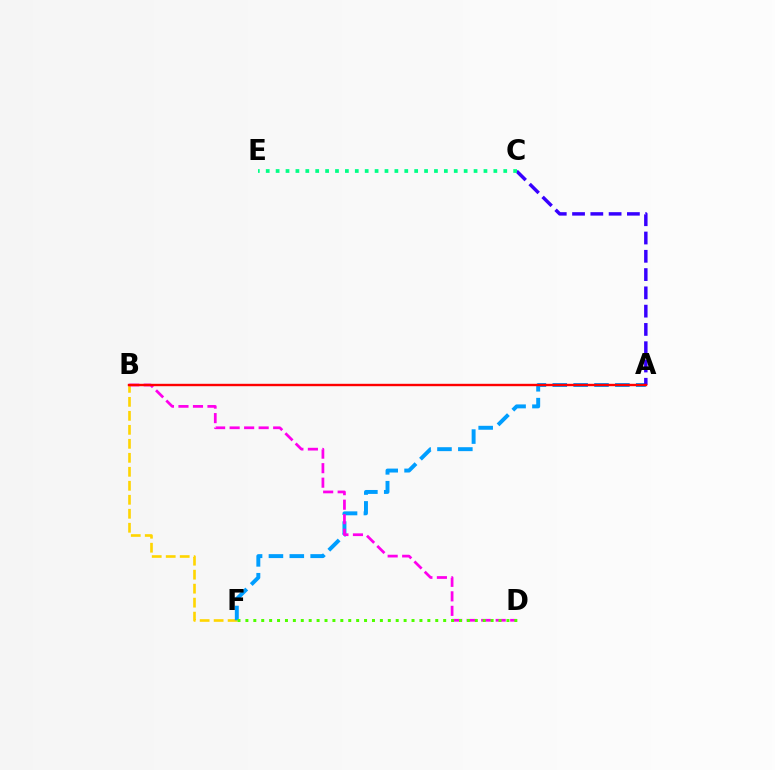{('B', 'F'): [{'color': '#ffd500', 'line_style': 'dashed', 'thickness': 1.9}], ('A', 'F'): [{'color': '#009eff', 'line_style': 'dashed', 'thickness': 2.83}], ('A', 'C'): [{'color': '#3700ff', 'line_style': 'dashed', 'thickness': 2.48}], ('B', 'D'): [{'color': '#ff00ed', 'line_style': 'dashed', 'thickness': 1.97}], ('D', 'F'): [{'color': '#4fff00', 'line_style': 'dotted', 'thickness': 2.15}], ('C', 'E'): [{'color': '#00ff86', 'line_style': 'dotted', 'thickness': 2.69}], ('A', 'B'): [{'color': '#ff0000', 'line_style': 'solid', 'thickness': 1.72}]}